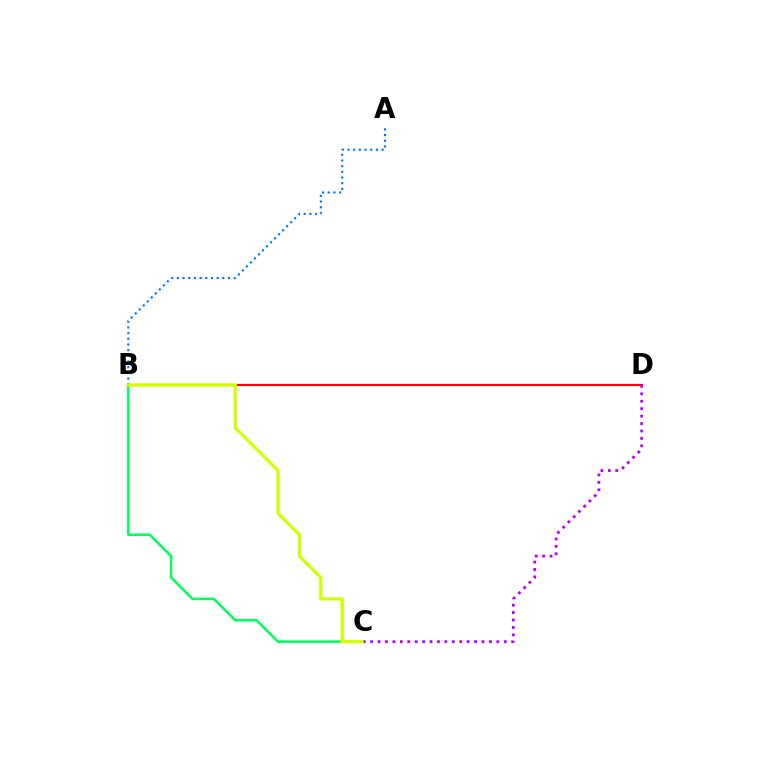{('A', 'B'): [{'color': '#0074ff', 'line_style': 'dotted', 'thickness': 1.54}], ('B', 'C'): [{'color': '#00ff5c', 'line_style': 'solid', 'thickness': 1.82}, {'color': '#d1ff00', 'line_style': 'solid', 'thickness': 2.35}], ('B', 'D'): [{'color': '#ff0000', 'line_style': 'solid', 'thickness': 1.54}], ('C', 'D'): [{'color': '#b900ff', 'line_style': 'dotted', 'thickness': 2.02}]}